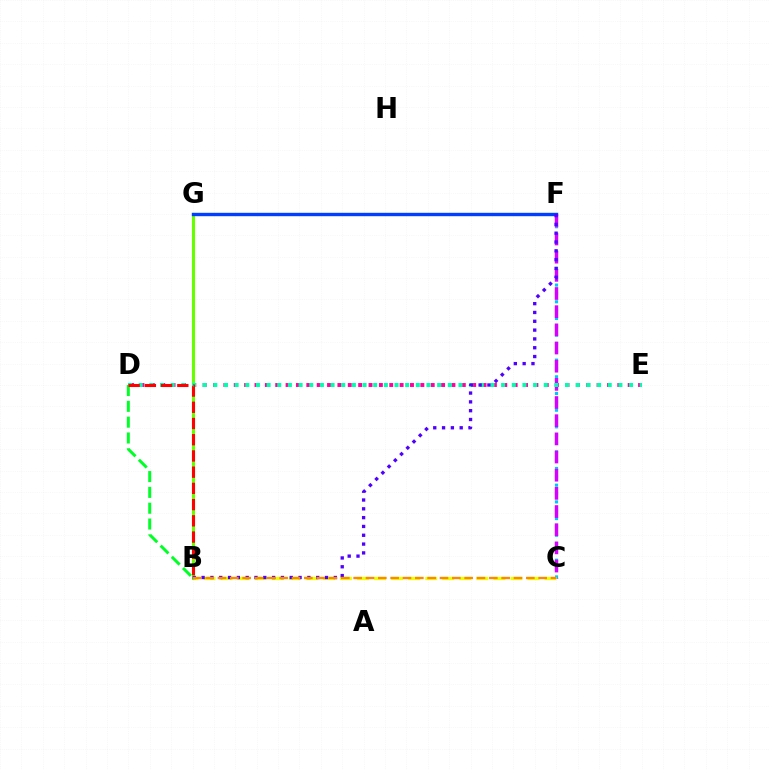{('D', 'E'): [{'color': '#ff00a0', 'line_style': 'dotted', 'thickness': 2.82}, {'color': '#00ffaf', 'line_style': 'dotted', 'thickness': 2.9}], ('B', 'G'): [{'color': '#66ff00', 'line_style': 'solid', 'thickness': 2.24}], ('C', 'F'): [{'color': '#00c7ff', 'line_style': 'dotted', 'thickness': 2.27}, {'color': '#d600ff', 'line_style': 'dashed', 'thickness': 2.47}], ('B', 'C'): [{'color': '#eeff00', 'line_style': 'dashed', 'thickness': 2.32}, {'color': '#ff8800', 'line_style': 'dashed', 'thickness': 1.68}], ('B', 'D'): [{'color': '#00ff27', 'line_style': 'dashed', 'thickness': 2.15}, {'color': '#ff0000', 'line_style': 'dashed', 'thickness': 2.2}], ('F', 'G'): [{'color': '#003fff', 'line_style': 'solid', 'thickness': 2.44}], ('B', 'F'): [{'color': '#4f00ff', 'line_style': 'dotted', 'thickness': 2.4}]}